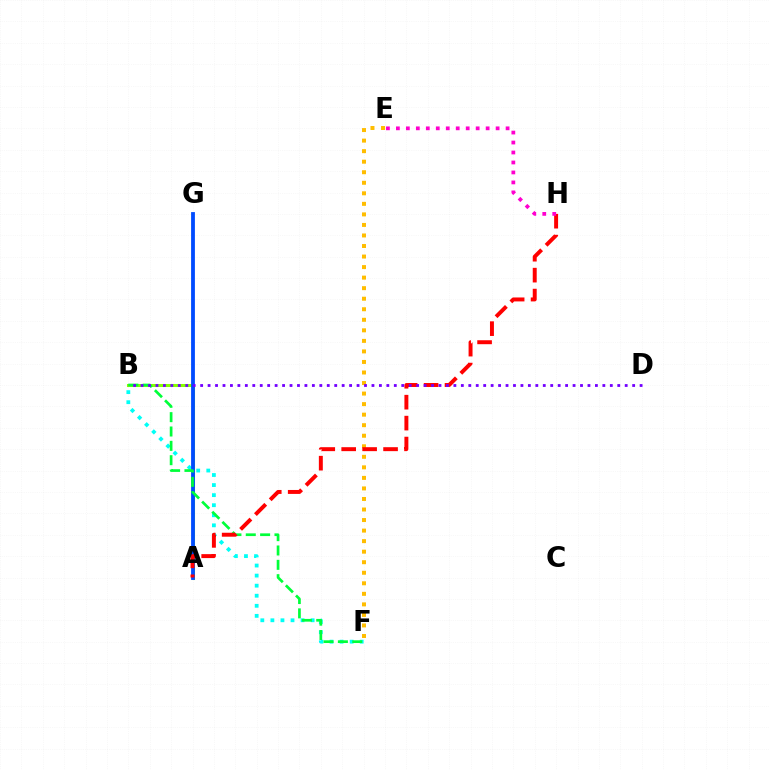{('A', 'B'): [{'color': '#84ff00', 'line_style': 'solid', 'thickness': 2.19}], ('B', 'F'): [{'color': '#00fff6', 'line_style': 'dotted', 'thickness': 2.73}, {'color': '#00ff39', 'line_style': 'dashed', 'thickness': 1.95}], ('E', 'F'): [{'color': '#ffbd00', 'line_style': 'dotted', 'thickness': 2.86}], ('A', 'G'): [{'color': '#004bff', 'line_style': 'solid', 'thickness': 2.74}], ('A', 'H'): [{'color': '#ff0000', 'line_style': 'dashed', 'thickness': 2.84}], ('B', 'D'): [{'color': '#7200ff', 'line_style': 'dotted', 'thickness': 2.02}], ('E', 'H'): [{'color': '#ff00cf', 'line_style': 'dotted', 'thickness': 2.71}]}